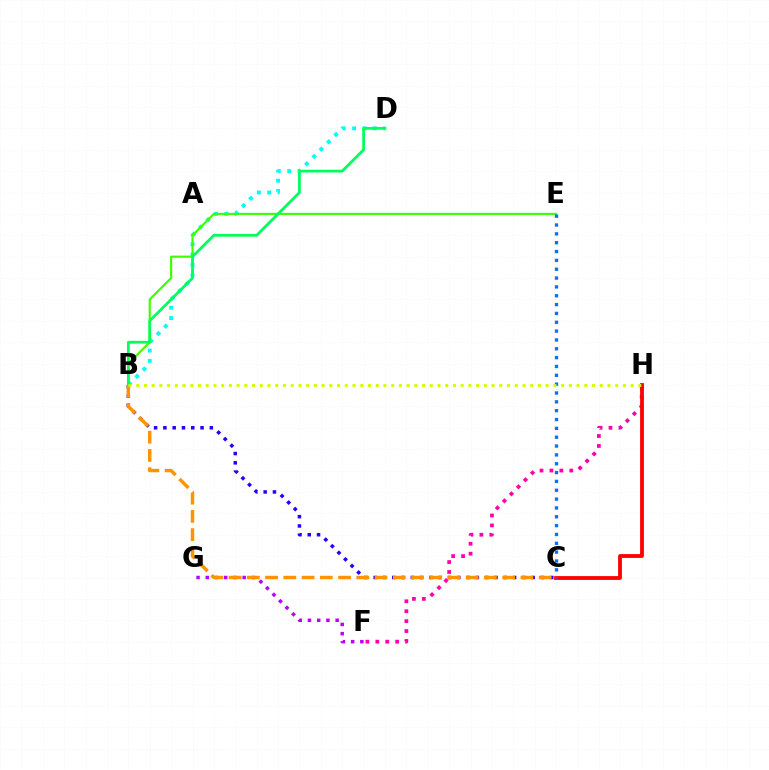{('F', 'H'): [{'color': '#ff00ac', 'line_style': 'dotted', 'thickness': 2.7}], ('B', 'D'): [{'color': '#00fff6', 'line_style': 'dotted', 'thickness': 2.81}, {'color': '#00ff5c', 'line_style': 'solid', 'thickness': 1.99}], ('F', 'G'): [{'color': '#b900ff', 'line_style': 'dotted', 'thickness': 2.51}], ('B', 'C'): [{'color': '#2500ff', 'line_style': 'dotted', 'thickness': 2.52}, {'color': '#ff9400', 'line_style': 'dashed', 'thickness': 2.48}], ('B', 'E'): [{'color': '#3dff00', 'line_style': 'solid', 'thickness': 1.54}], ('C', 'H'): [{'color': '#ff0000', 'line_style': 'solid', 'thickness': 2.73}], ('C', 'E'): [{'color': '#0074ff', 'line_style': 'dotted', 'thickness': 2.4}], ('B', 'H'): [{'color': '#d1ff00', 'line_style': 'dotted', 'thickness': 2.1}]}